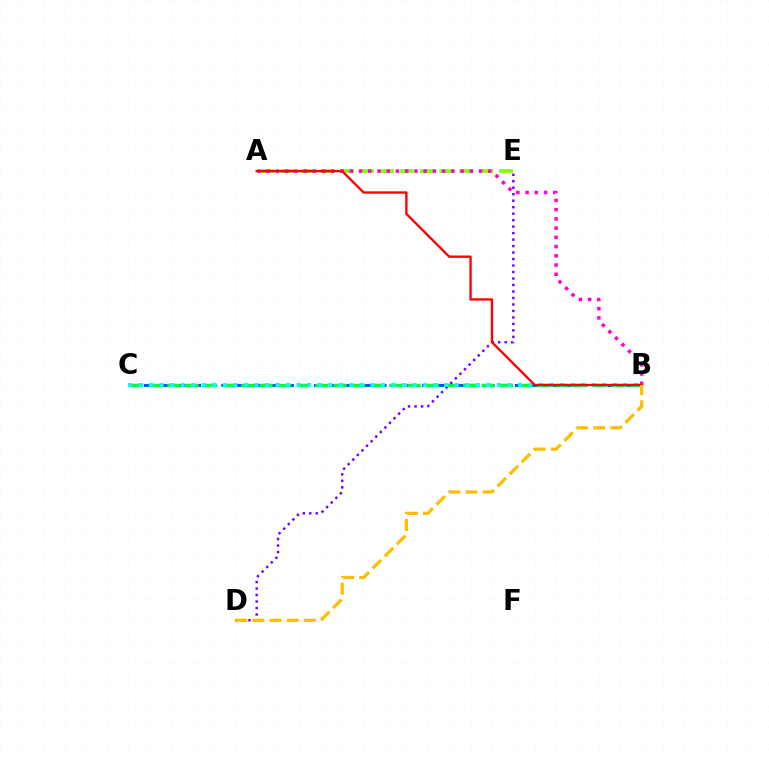{('A', 'E'): [{'color': '#84ff00', 'line_style': 'dashed', 'thickness': 2.7}], ('B', 'C'): [{'color': '#004bff', 'line_style': 'dashed', 'thickness': 2.1}, {'color': '#00ff39', 'line_style': 'dashed', 'thickness': 2.51}, {'color': '#00fff6', 'line_style': 'dotted', 'thickness': 2.86}], ('D', 'E'): [{'color': '#7200ff', 'line_style': 'dotted', 'thickness': 1.76}], ('A', 'B'): [{'color': '#ff00cf', 'line_style': 'dotted', 'thickness': 2.51}, {'color': '#ff0000', 'line_style': 'solid', 'thickness': 1.69}], ('B', 'D'): [{'color': '#ffbd00', 'line_style': 'dashed', 'thickness': 2.33}]}